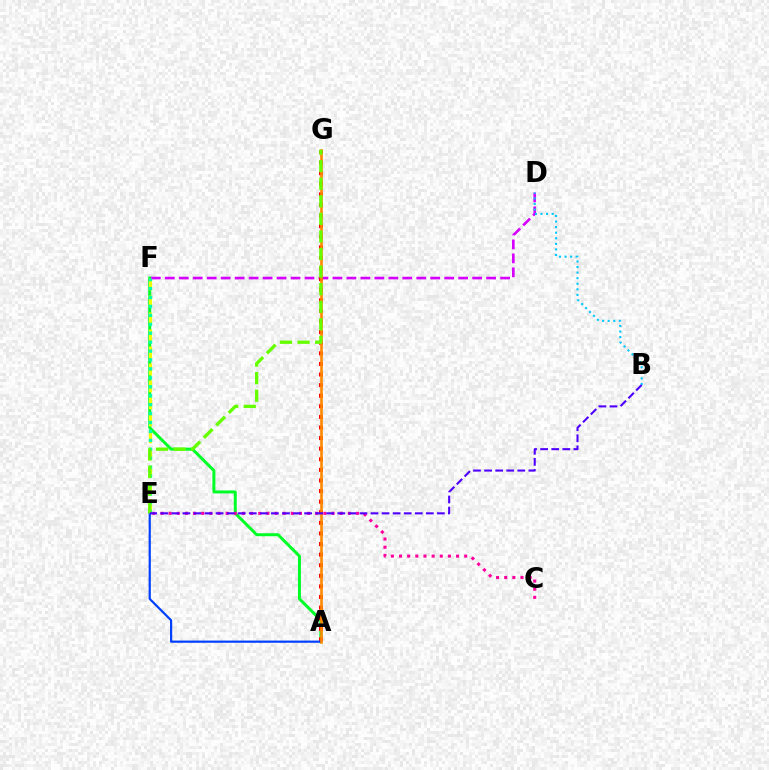{('A', 'F'): [{'color': '#00ff27', 'line_style': 'solid', 'thickness': 2.15}], ('C', 'E'): [{'color': '#ff00a0', 'line_style': 'dotted', 'thickness': 2.21}], ('E', 'F'): [{'color': '#eeff00', 'line_style': 'dashed', 'thickness': 2.31}, {'color': '#00ffaf', 'line_style': 'dotted', 'thickness': 2.43}], ('D', 'F'): [{'color': '#d600ff', 'line_style': 'dashed', 'thickness': 1.9}], ('A', 'G'): [{'color': '#ff0000', 'line_style': 'dotted', 'thickness': 2.88}, {'color': '#ff8800', 'line_style': 'solid', 'thickness': 1.88}], ('A', 'E'): [{'color': '#003fff', 'line_style': 'solid', 'thickness': 1.58}], ('E', 'G'): [{'color': '#66ff00', 'line_style': 'dashed', 'thickness': 2.39}], ('B', 'D'): [{'color': '#00c7ff', 'line_style': 'dotted', 'thickness': 1.51}], ('B', 'E'): [{'color': '#4f00ff', 'line_style': 'dashed', 'thickness': 1.5}]}